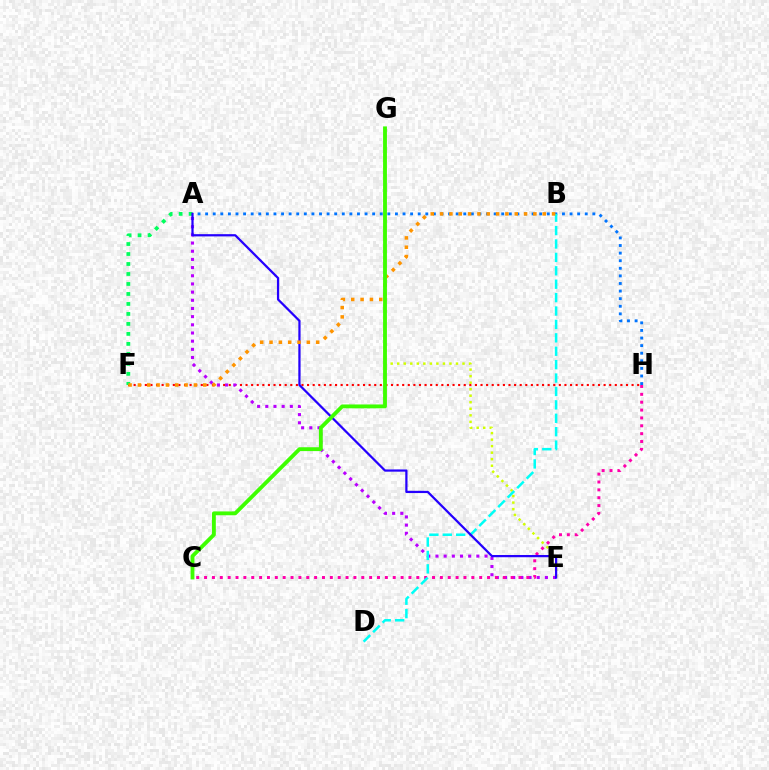{('E', 'G'): [{'color': '#d1ff00', 'line_style': 'dotted', 'thickness': 1.77}], ('F', 'H'): [{'color': '#ff0000', 'line_style': 'dotted', 'thickness': 1.52}], ('A', 'F'): [{'color': '#00ff5c', 'line_style': 'dotted', 'thickness': 2.71}], ('A', 'H'): [{'color': '#0074ff', 'line_style': 'dotted', 'thickness': 2.06}], ('A', 'E'): [{'color': '#b900ff', 'line_style': 'dotted', 'thickness': 2.22}, {'color': '#2500ff', 'line_style': 'solid', 'thickness': 1.61}], ('C', 'H'): [{'color': '#ff00ac', 'line_style': 'dotted', 'thickness': 2.14}], ('B', 'D'): [{'color': '#00fff6', 'line_style': 'dashed', 'thickness': 1.82}], ('B', 'F'): [{'color': '#ff9400', 'line_style': 'dotted', 'thickness': 2.54}], ('C', 'G'): [{'color': '#3dff00', 'line_style': 'solid', 'thickness': 2.77}]}